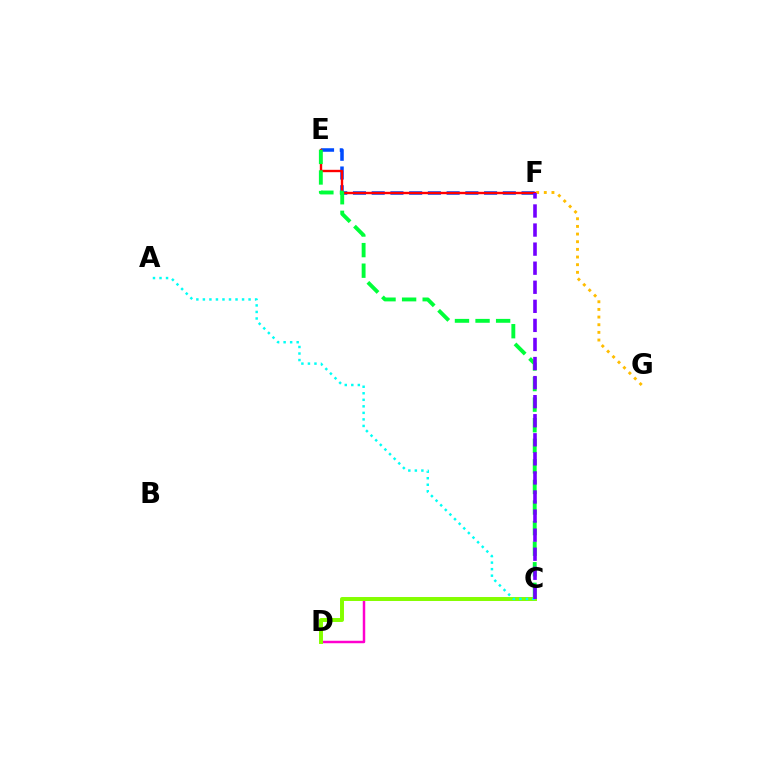{('E', 'F'): [{'color': '#004bff', 'line_style': 'dashed', 'thickness': 2.54}, {'color': '#ff0000', 'line_style': 'solid', 'thickness': 1.71}], ('C', 'D'): [{'color': '#ff00cf', 'line_style': 'solid', 'thickness': 1.78}, {'color': '#84ff00', 'line_style': 'solid', 'thickness': 2.85}], ('A', 'C'): [{'color': '#00fff6', 'line_style': 'dotted', 'thickness': 1.77}], ('F', 'G'): [{'color': '#ffbd00', 'line_style': 'dotted', 'thickness': 2.08}], ('C', 'E'): [{'color': '#00ff39', 'line_style': 'dashed', 'thickness': 2.8}], ('C', 'F'): [{'color': '#7200ff', 'line_style': 'dashed', 'thickness': 2.59}]}